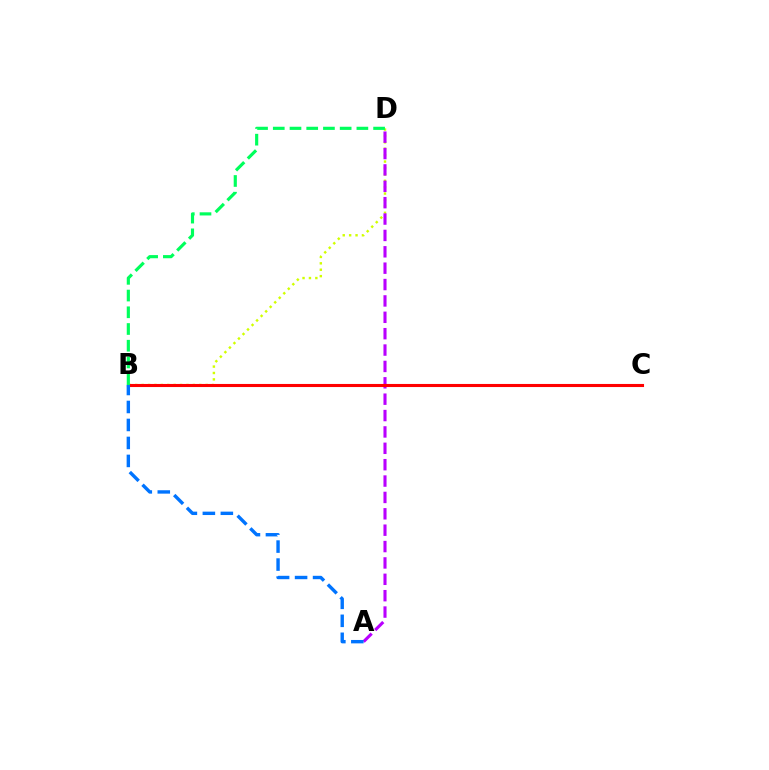{('B', 'D'): [{'color': '#d1ff00', 'line_style': 'dotted', 'thickness': 1.74}, {'color': '#00ff5c', 'line_style': 'dashed', 'thickness': 2.27}], ('A', 'D'): [{'color': '#b900ff', 'line_style': 'dashed', 'thickness': 2.22}], ('B', 'C'): [{'color': '#ff0000', 'line_style': 'solid', 'thickness': 2.22}], ('A', 'B'): [{'color': '#0074ff', 'line_style': 'dashed', 'thickness': 2.44}]}